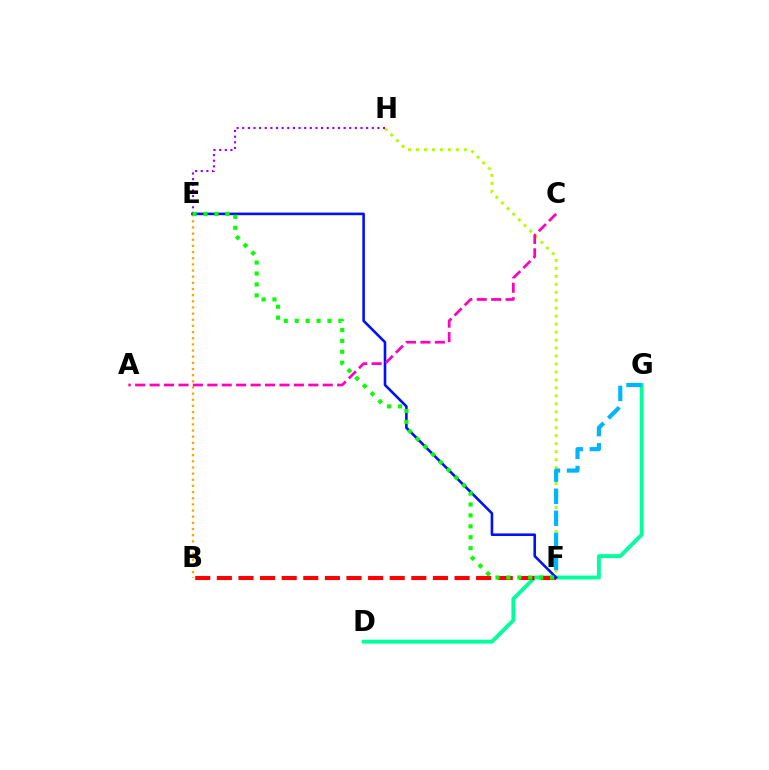{('F', 'H'): [{'color': '#b3ff00', 'line_style': 'dotted', 'thickness': 2.16}], ('D', 'G'): [{'color': '#00ff9d', 'line_style': 'solid', 'thickness': 2.8}], ('B', 'E'): [{'color': '#ffa500', 'line_style': 'dotted', 'thickness': 1.67}], ('F', 'G'): [{'color': '#00b5ff', 'line_style': 'dashed', 'thickness': 3.0}], ('B', 'F'): [{'color': '#ff0000', 'line_style': 'dashed', 'thickness': 2.94}], ('E', 'H'): [{'color': '#9b00ff', 'line_style': 'dotted', 'thickness': 1.53}], ('E', 'F'): [{'color': '#0010ff', 'line_style': 'solid', 'thickness': 1.87}, {'color': '#08ff00', 'line_style': 'dotted', 'thickness': 2.97}], ('A', 'C'): [{'color': '#ff00bd', 'line_style': 'dashed', 'thickness': 1.96}]}